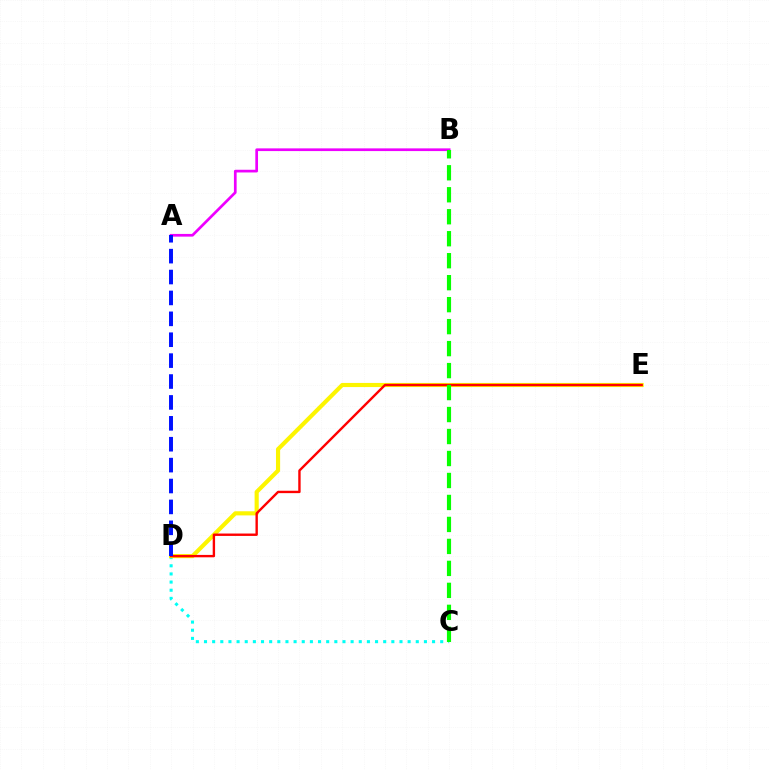{('C', 'D'): [{'color': '#00fff6', 'line_style': 'dotted', 'thickness': 2.21}], ('A', 'B'): [{'color': '#ee00ff', 'line_style': 'solid', 'thickness': 1.95}], ('D', 'E'): [{'color': '#fcf500', 'line_style': 'solid', 'thickness': 2.97}, {'color': '#ff0000', 'line_style': 'solid', 'thickness': 1.72}], ('A', 'D'): [{'color': '#0010ff', 'line_style': 'dashed', 'thickness': 2.84}], ('B', 'C'): [{'color': '#08ff00', 'line_style': 'dashed', 'thickness': 2.99}]}